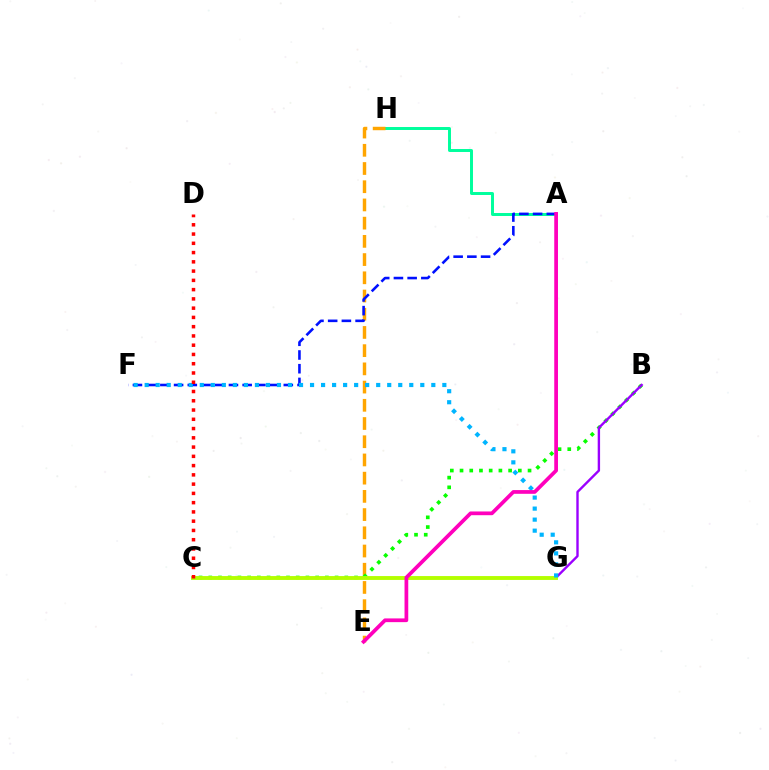{('A', 'H'): [{'color': '#00ff9d', 'line_style': 'solid', 'thickness': 2.14}], ('E', 'H'): [{'color': '#ffa500', 'line_style': 'dashed', 'thickness': 2.47}], ('B', 'C'): [{'color': '#08ff00', 'line_style': 'dotted', 'thickness': 2.64}], ('B', 'G'): [{'color': '#9b00ff', 'line_style': 'solid', 'thickness': 1.72}], ('A', 'F'): [{'color': '#0010ff', 'line_style': 'dashed', 'thickness': 1.86}], ('C', 'G'): [{'color': '#b3ff00', 'line_style': 'solid', 'thickness': 2.79}], ('F', 'G'): [{'color': '#00b5ff', 'line_style': 'dotted', 'thickness': 3.0}], ('C', 'D'): [{'color': '#ff0000', 'line_style': 'dotted', 'thickness': 2.52}], ('A', 'E'): [{'color': '#ff00bd', 'line_style': 'solid', 'thickness': 2.69}]}